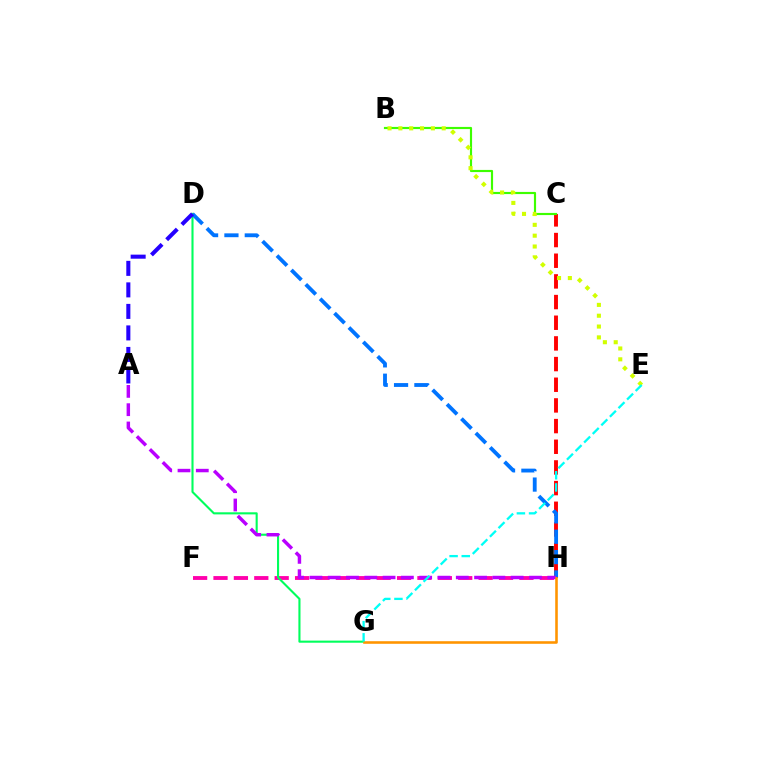{('F', 'H'): [{'color': '#ff00ac', 'line_style': 'dashed', 'thickness': 2.77}], ('C', 'H'): [{'color': '#ff0000', 'line_style': 'dashed', 'thickness': 2.81}], ('D', 'G'): [{'color': '#00ff5c', 'line_style': 'solid', 'thickness': 1.52}], ('D', 'H'): [{'color': '#0074ff', 'line_style': 'dashed', 'thickness': 2.76}], ('A', 'H'): [{'color': '#b900ff', 'line_style': 'dashed', 'thickness': 2.49}], ('A', 'D'): [{'color': '#2500ff', 'line_style': 'dashed', 'thickness': 2.92}], ('B', 'C'): [{'color': '#3dff00', 'line_style': 'solid', 'thickness': 1.56}], ('G', 'H'): [{'color': '#ff9400', 'line_style': 'solid', 'thickness': 1.86}], ('B', 'E'): [{'color': '#d1ff00', 'line_style': 'dotted', 'thickness': 2.94}], ('E', 'G'): [{'color': '#00fff6', 'line_style': 'dashed', 'thickness': 1.65}]}